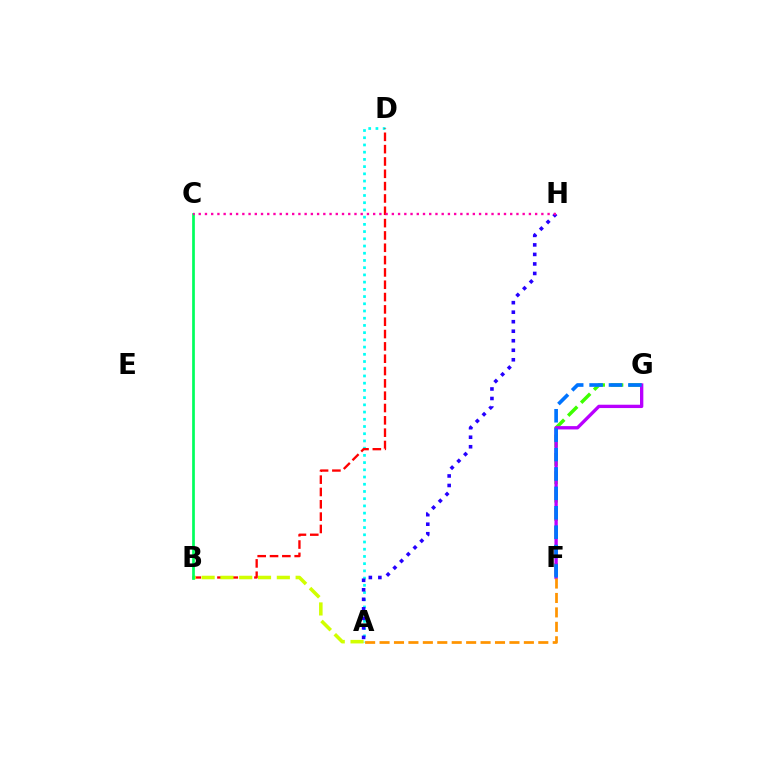{('A', 'D'): [{'color': '#00fff6', 'line_style': 'dotted', 'thickness': 1.96}], ('B', 'D'): [{'color': '#ff0000', 'line_style': 'dashed', 'thickness': 1.67}], ('F', 'G'): [{'color': '#3dff00', 'line_style': 'dashed', 'thickness': 2.49}, {'color': '#b900ff', 'line_style': 'solid', 'thickness': 2.4}, {'color': '#0074ff', 'line_style': 'dashed', 'thickness': 2.64}], ('A', 'B'): [{'color': '#d1ff00', 'line_style': 'dashed', 'thickness': 2.55}], ('B', 'C'): [{'color': '#00ff5c', 'line_style': 'solid', 'thickness': 1.95}], ('A', 'H'): [{'color': '#2500ff', 'line_style': 'dotted', 'thickness': 2.59}], ('C', 'H'): [{'color': '#ff00ac', 'line_style': 'dotted', 'thickness': 1.69}], ('A', 'F'): [{'color': '#ff9400', 'line_style': 'dashed', 'thickness': 1.96}]}